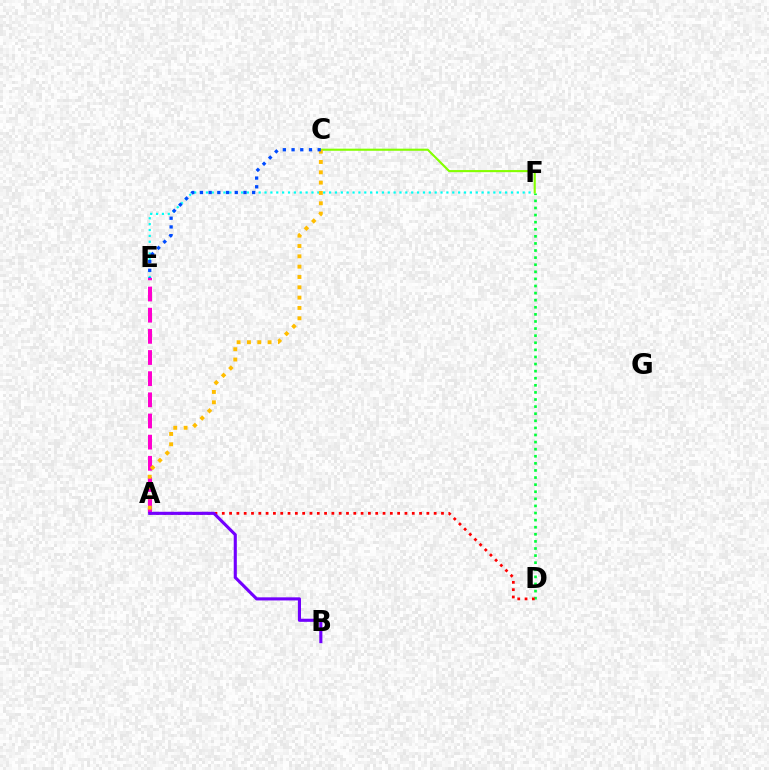{('E', 'F'): [{'color': '#00fff6', 'line_style': 'dotted', 'thickness': 1.59}], ('D', 'F'): [{'color': '#00ff39', 'line_style': 'dotted', 'thickness': 1.93}], ('A', 'D'): [{'color': '#ff0000', 'line_style': 'dotted', 'thickness': 1.99}], ('C', 'F'): [{'color': '#84ff00', 'line_style': 'solid', 'thickness': 1.53}], ('A', 'E'): [{'color': '#ff00cf', 'line_style': 'dashed', 'thickness': 2.87}], ('A', 'C'): [{'color': '#ffbd00', 'line_style': 'dotted', 'thickness': 2.8}], ('C', 'E'): [{'color': '#004bff', 'line_style': 'dotted', 'thickness': 2.37}], ('A', 'B'): [{'color': '#7200ff', 'line_style': 'solid', 'thickness': 2.24}]}